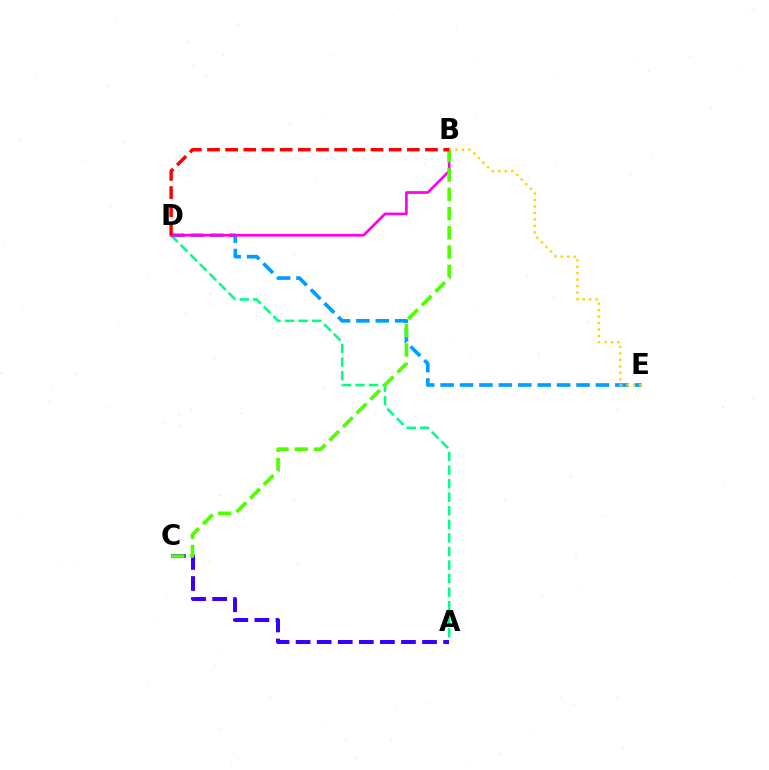{('A', 'D'): [{'color': '#00ff86', 'line_style': 'dashed', 'thickness': 1.84}], ('A', 'C'): [{'color': '#3700ff', 'line_style': 'dashed', 'thickness': 2.86}], ('D', 'E'): [{'color': '#009eff', 'line_style': 'dashed', 'thickness': 2.64}], ('B', 'D'): [{'color': '#ff00ed', 'line_style': 'solid', 'thickness': 1.93}, {'color': '#ff0000', 'line_style': 'dashed', 'thickness': 2.47}], ('B', 'E'): [{'color': '#ffd500', 'line_style': 'dotted', 'thickness': 1.76}], ('B', 'C'): [{'color': '#4fff00', 'line_style': 'dashed', 'thickness': 2.62}]}